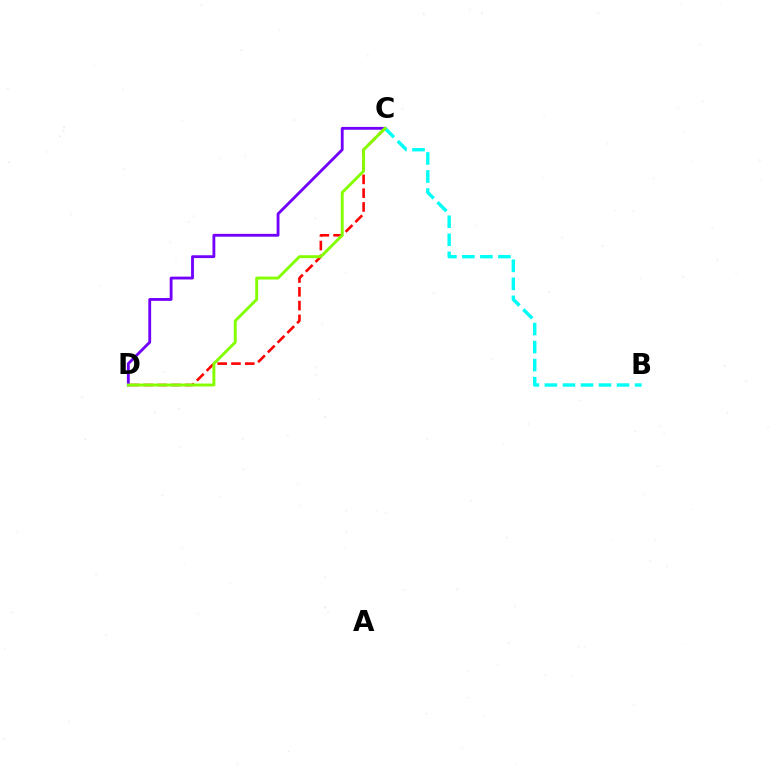{('C', 'D'): [{'color': '#ff0000', 'line_style': 'dashed', 'thickness': 1.87}, {'color': '#7200ff', 'line_style': 'solid', 'thickness': 2.04}, {'color': '#84ff00', 'line_style': 'solid', 'thickness': 2.1}], ('B', 'C'): [{'color': '#00fff6', 'line_style': 'dashed', 'thickness': 2.45}]}